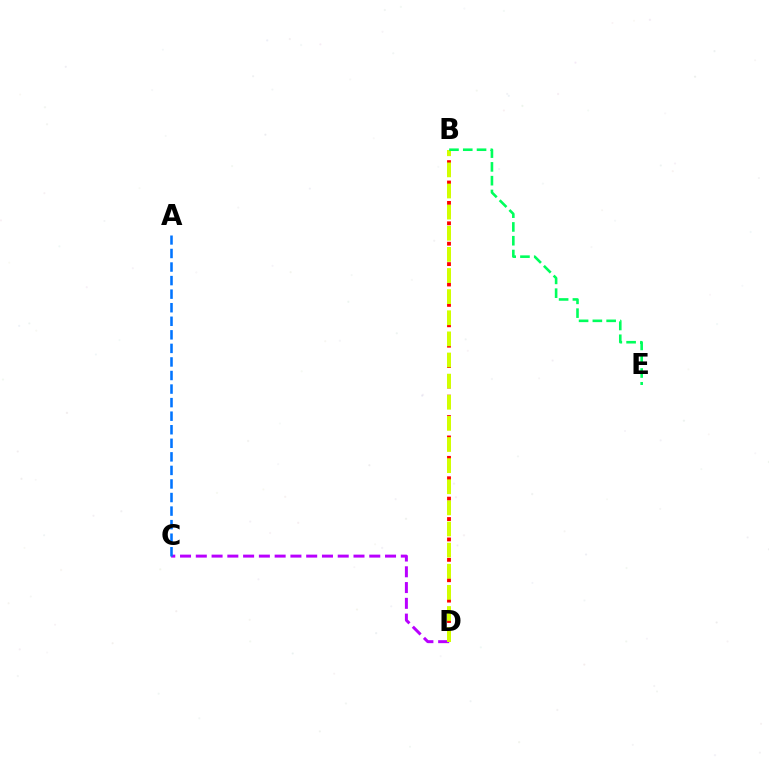{('B', 'D'): [{'color': '#ff0000', 'line_style': 'dotted', 'thickness': 2.77}, {'color': '#d1ff00', 'line_style': 'dashed', 'thickness': 2.87}], ('C', 'D'): [{'color': '#b900ff', 'line_style': 'dashed', 'thickness': 2.14}], ('A', 'C'): [{'color': '#0074ff', 'line_style': 'dashed', 'thickness': 1.84}], ('B', 'E'): [{'color': '#00ff5c', 'line_style': 'dashed', 'thickness': 1.87}]}